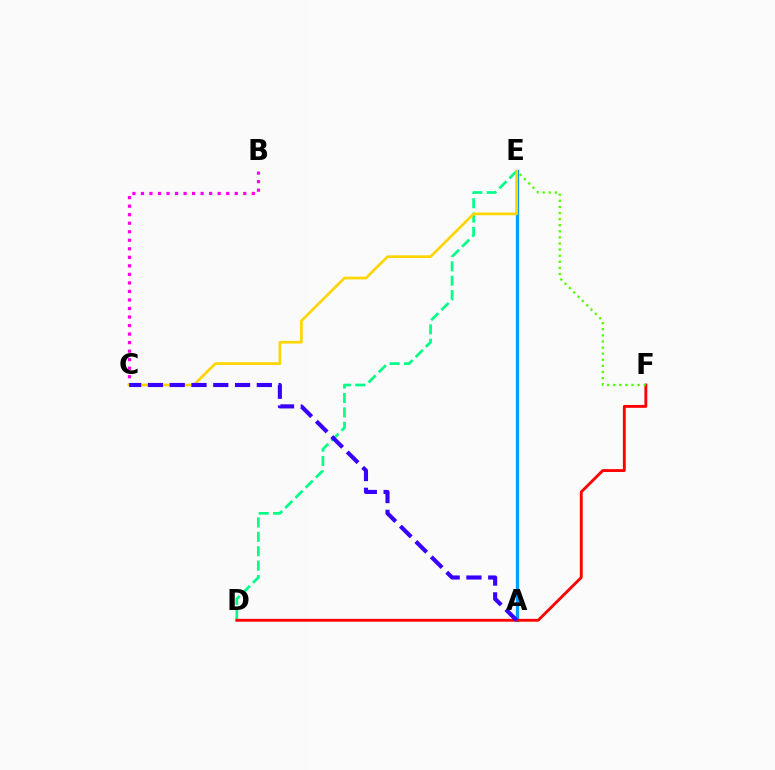{('A', 'E'): [{'color': '#009eff', 'line_style': 'solid', 'thickness': 2.36}], ('B', 'C'): [{'color': '#ff00ed', 'line_style': 'dotted', 'thickness': 2.32}], ('D', 'E'): [{'color': '#00ff86', 'line_style': 'dashed', 'thickness': 1.96}], ('D', 'F'): [{'color': '#ff0000', 'line_style': 'solid', 'thickness': 2.06}], ('C', 'E'): [{'color': '#ffd500', 'line_style': 'solid', 'thickness': 1.94}], ('E', 'F'): [{'color': '#4fff00', 'line_style': 'dotted', 'thickness': 1.66}], ('A', 'C'): [{'color': '#3700ff', 'line_style': 'dashed', 'thickness': 2.96}]}